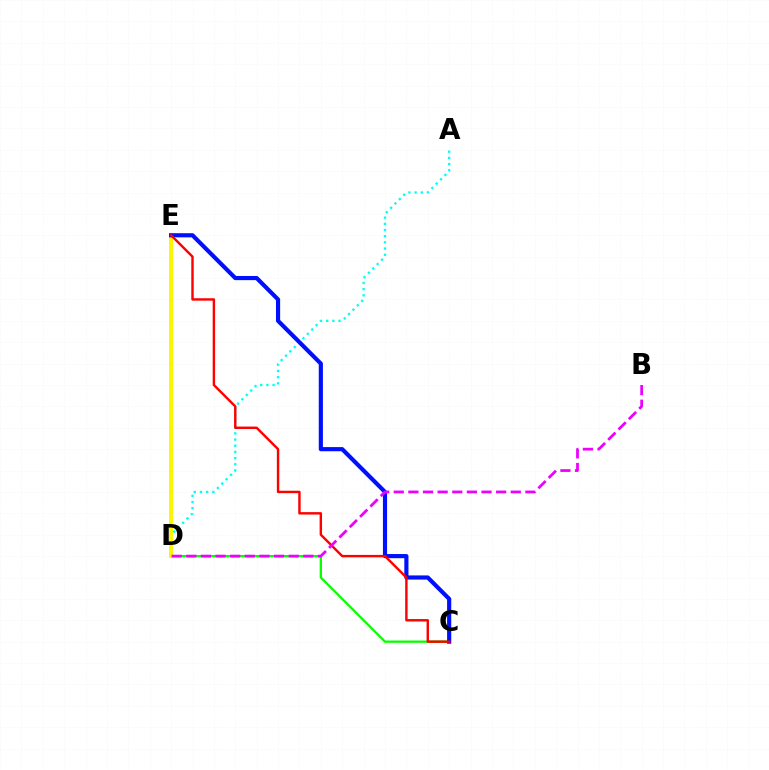{('C', 'D'): [{'color': '#08ff00', 'line_style': 'solid', 'thickness': 1.67}], ('A', 'D'): [{'color': '#00fff6', 'line_style': 'dotted', 'thickness': 1.68}], ('D', 'E'): [{'color': '#fcf500', 'line_style': 'solid', 'thickness': 2.84}], ('C', 'E'): [{'color': '#0010ff', 'line_style': 'solid', 'thickness': 2.99}, {'color': '#ff0000', 'line_style': 'solid', 'thickness': 1.74}], ('B', 'D'): [{'color': '#ee00ff', 'line_style': 'dashed', 'thickness': 1.99}]}